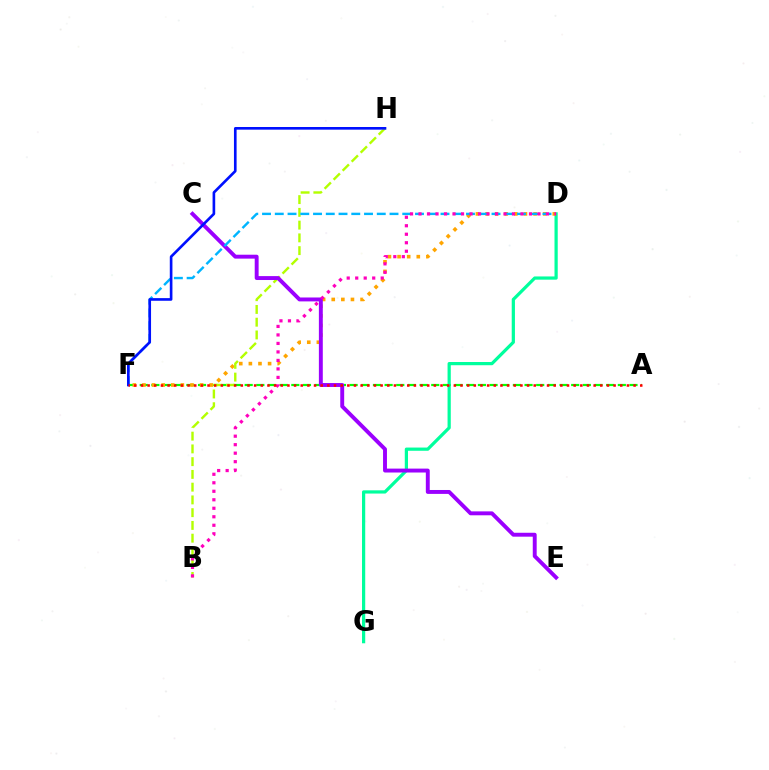{('A', 'F'): [{'color': '#08ff00', 'line_style': 'dashed', 'thickness': 1.58}, {'color': '#ff0000', 'line_style': 'dotted', 'thickness': 1.81}], ('D', 'G'): [{'color': '#00ff9d', 'line_style': 'solid', 'thickness': 2.32}], ('D', 'F'): [{'color': '#ffa500', 'line_style': 'dotted', 'thickness': 2.61}, {'color': '#00b5ff', 'line_style': 'dashed', 'thickness': 1.73}], ('B', 'H'): [{'color': '#b3ff00', 'line_style': 'dashed', 'thickness': 1.73}], ('C', 'E'): [{'color': '#9b00ff', 'line_style': 'solid', 'thickness': 2.82}], ('B', 'D'): [{'color': '#ff00bd', 'line_style': 'dotted', 'thickness': 2.31}], ('F', 'H'): [{'color': '#0010ff', 'line_style': 'solid', 'thickness': 1.91}]}